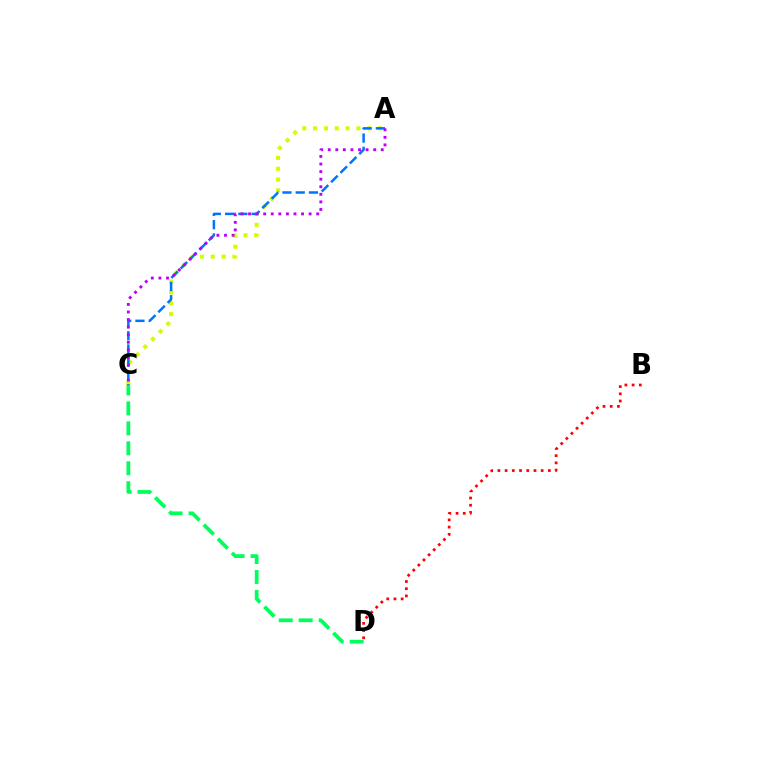{('A', 'C'): [{'color': '#d1ff00', 'line_style': 'dotted', 'thickness': 2.94}, {'color': '#0074ff', 'line_style': 'dashed', 'thickness': 1.8}, {'color': '#b900ff', 'line_style': 'dotted', 'thickness': 2.06}], ('C', 'D'): [{'color': '#00ff5c', 'line_style': 'dashed', 'thickness': 2.71}], ('B', 'D'): [{'color': '#ff0000', 'line_style': 'dotted', 'thickness': 1.96}]}